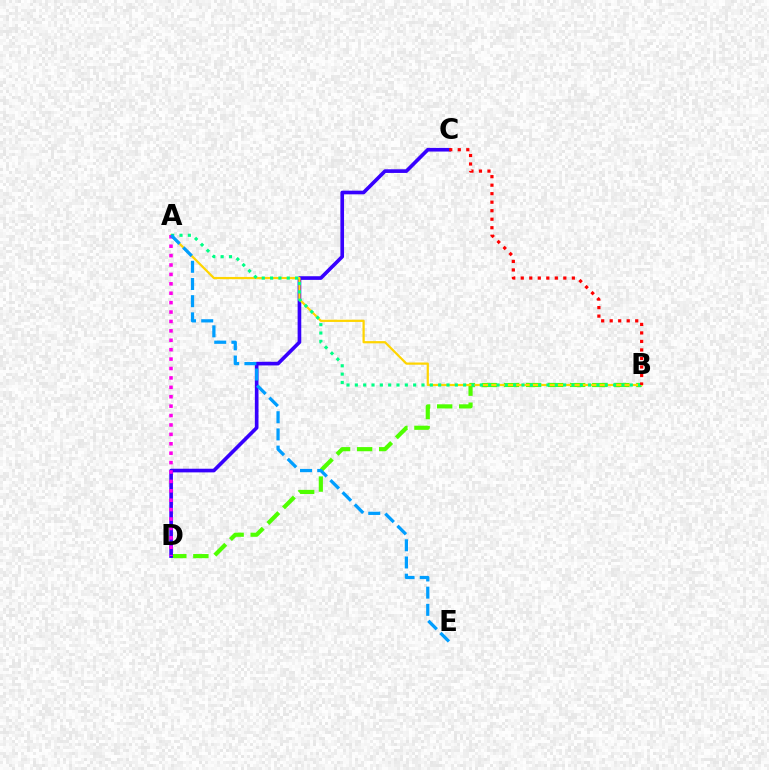{('B', 'D'): [{'color': '#4fff00', 'line_style': 'dashed', 'thickness': 3.0}], ('C', 'D'): [{'color': '#3700ff', 'line_style': 'solid', 'thickness': 2.63}], ('A', 'B'): [{'color': '#ffd500', 'line_style': 'solid', 'thickness': 1.6}, {'color': '#00ff86', 'line_style': 'dotted', 'thickness': 2.26}], ('B', 'C'): [{'color': '#ff0000', 'line_style': 'dotted', 'thickness': 2.31}], ('A', 'D'): [{'color': '#ff00ed', 'line_style': 'dotted', 'thickness': 2.56}], ('A', 'E'): [{'color': '#009eff', 'line_style': 'dashed', 'thickness': 2.34}]}